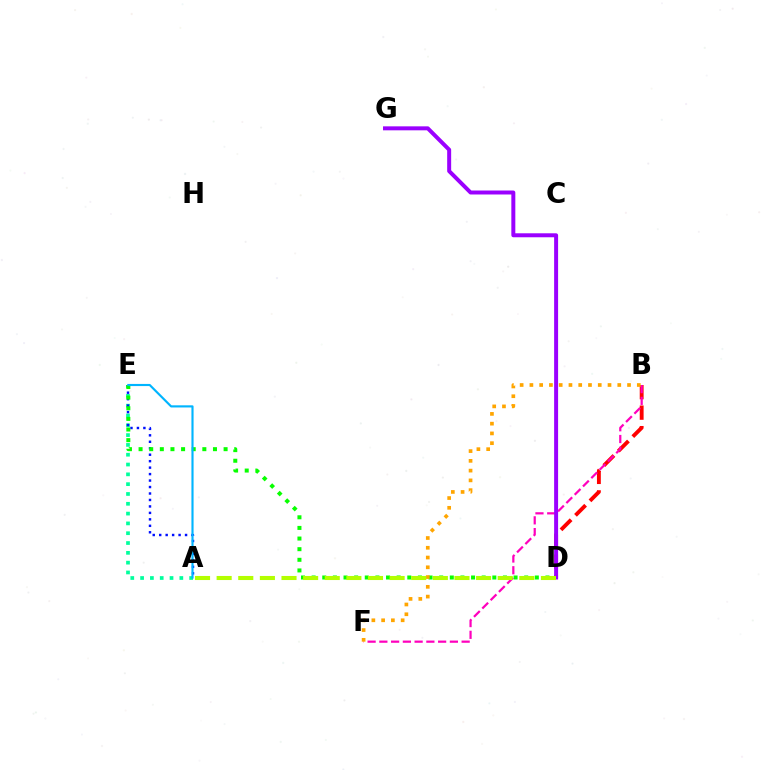{('B', 'D'): [{'color': '#ff0000', 'line_style': 'dashed', 'thickness': 2.78}], ('A', 'E'): [{'color': '#00ff9d', 'line_style': 'dotted', 'thickness': 2.67}, {'color': '#0010ff', 'line_style': 'dotted', 'thickness': 1.76}, {'color': '#00b5ff', 'line_style': 'solid', 'thickness': 1.54}], ('D', 'E'): [{'color': '#08ff00', 'line_style': 'dotted', 'thickness': 2.89}], ('B', 'F'): [{'color': '#ff00bd', 'line_style': 'dashed', 'thickness': 1.6}, {'color': '#ffa500', 'line_style': 'dotted', 'thickness': 2.65}], ('D', 'G'): [{'color': '#9b00ff', 'line_style': 'solid', 'thickness': 2.86}], ('A', 'D'): [{'color': '#b3ff00', 'line_style': 'dashed', 'thickness': 2.94}]}